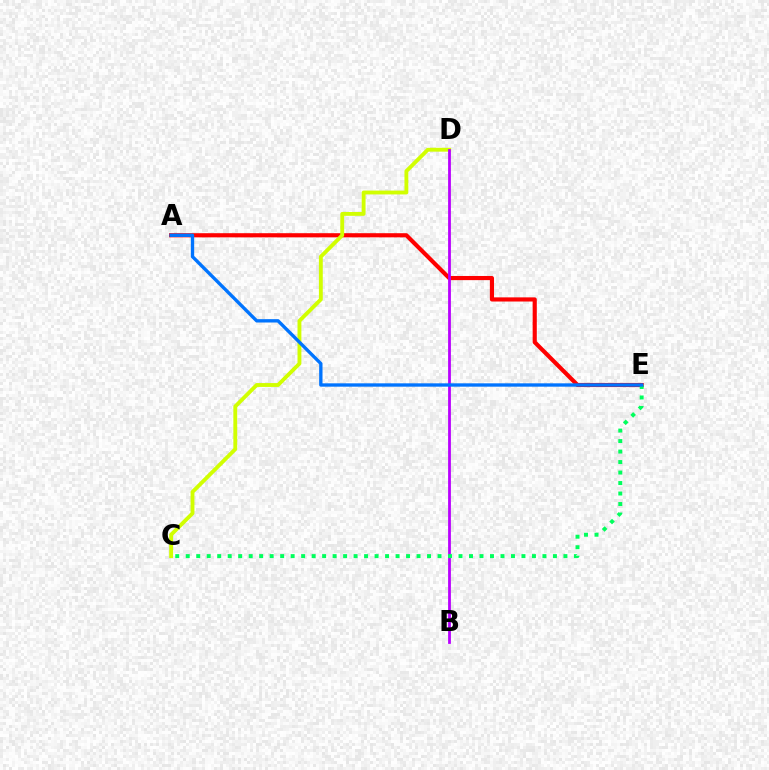{('A', 'E'): [{'color': '#ff0000', 'line_style': 'solid', 'thickness': 2.99}, {'color': '#0074ff', 'line_style': 'solid', 'thickness': 2.41}], ('C', 'D'): [{'color': '#d1ff00', 'line_style': 'solid', 'thickness': 2.78}], ('B', 'D'): [{'color': '#b900ff', 'line_style': 'solid', 'thickness': 2.01}], ('C', 'E'): [{'color': '#00ff5c', 'line_style': 'dotted', 'thickness': 2.85}]}